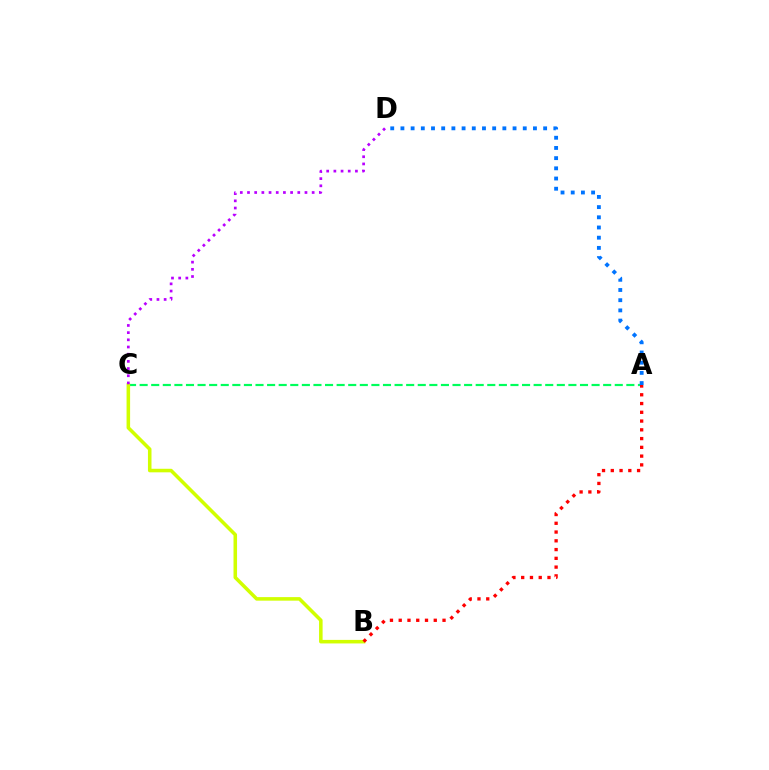{('A', 'C'): [{'color': '#00ff5c', 'line_style': 'dashed', 'thickness': 1.57}], ('B', 'C'): [{'color': '#d1ff00', 'line_style': 'solid', 'thickness': 2.55}], ('A', 'D'): [{'color': '#0074ff', 'line_style': 'dotted', 'thickness': 2.77}], ('C', 'D'): [{'color': '#b900ff', 'line_style': 'dotted', 'thickness': 1.95}], ('A', 'B'): [{'color': '#ff0000', 'line_style': 'dotted', 'thickness': 2.38}]}